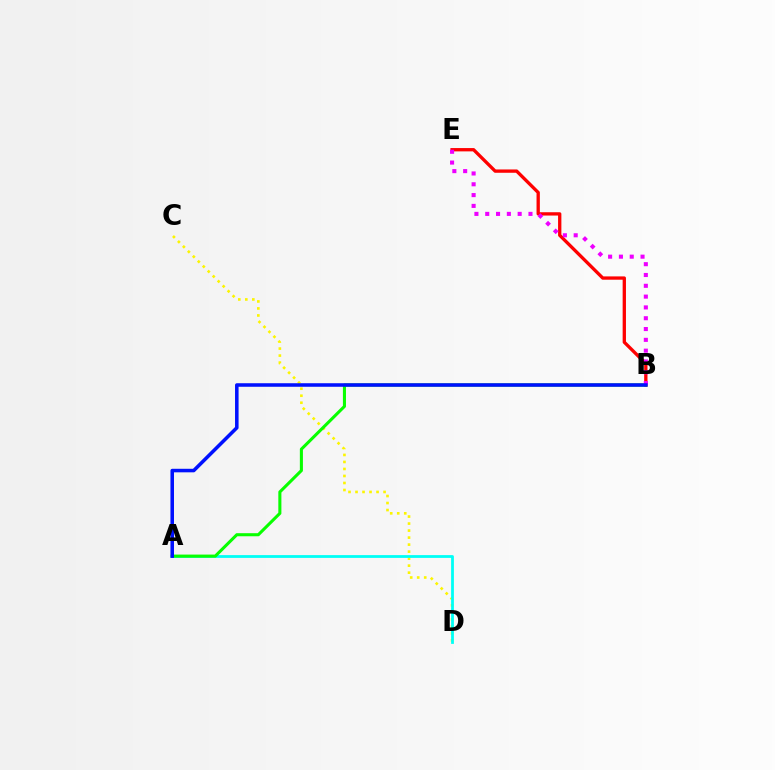{('C', 'D'): [{'color': '#fcf500', 'line_style': 'dotted', 'thickness': 1.91}], ('B', 'E'): [{'color': '#ff0000', 'line_style': 'solid', 'thickness': 2.39}, {'color': '#ee00ff', 'line_style': 'dotted', 'thickness': 2.94}], ('A', 'D'): [{'color': '#00fff6', 'line_style': 'solid', 'thickness': 2.0}], ('A', 'B'): [{'color': '#08ff00', 'line_style': 'solid', 'thickness': 2.21}, {'color': '#0010ff', 'line_style': 'solid', 'thickness': 2.55}]}